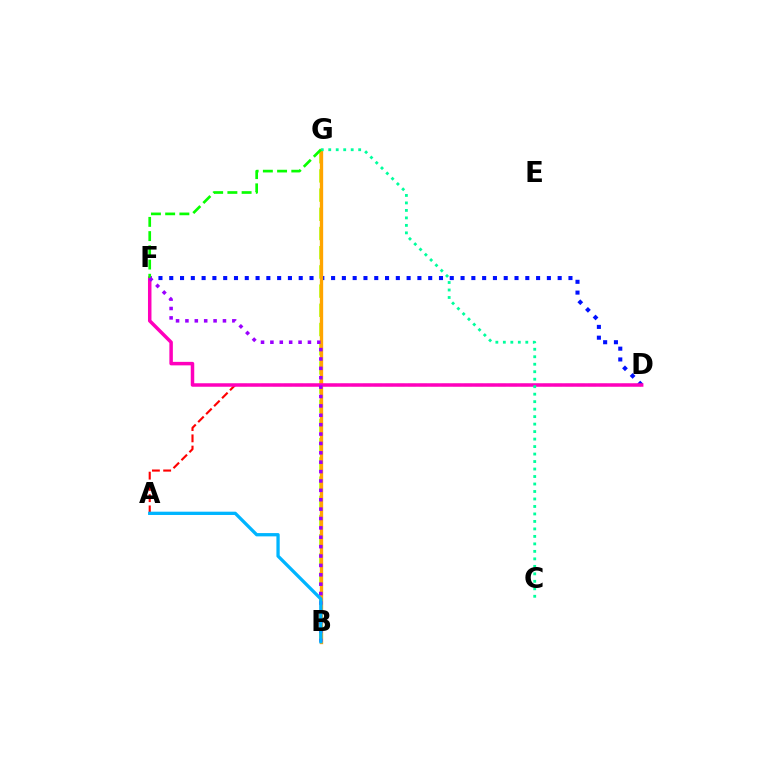{('B', 'G'): [{'color': '#b3ff00', 'line_style': 'dashed', 'thickness': 2.61}, {'color': '#ffa500', 'line_style': 'solid', 'thickness': 2.4}], ('D', 'F'): [{'color': '#0010ff', 'line_style': 'dotted', 'thickness': 2.93}, {'color': '#ff00bd', 'line_style': 'solid', 'thickness': 2.51}], ('A', 'D'): [{'color': '#ff0000', 'line_style': 'dashed', 'thickness': 1.53}], ('C', 'G'): [{'color': '#00ff9d', 'line_style': 'dotted', 'thickness': 2.03}], ('F', 'G'): [{'color': '#08ff00', 'line_style': 'dashed', 'thickness': 1.93}], ('B', 'F'): [{'color': '#9b00ff', 'line_style': 'dotted', 'thickness': 2.55}], ('A', 'B'): [{'color': '#00b5ff', 'line_style': 'solid', 'thickness': 2.37}]}